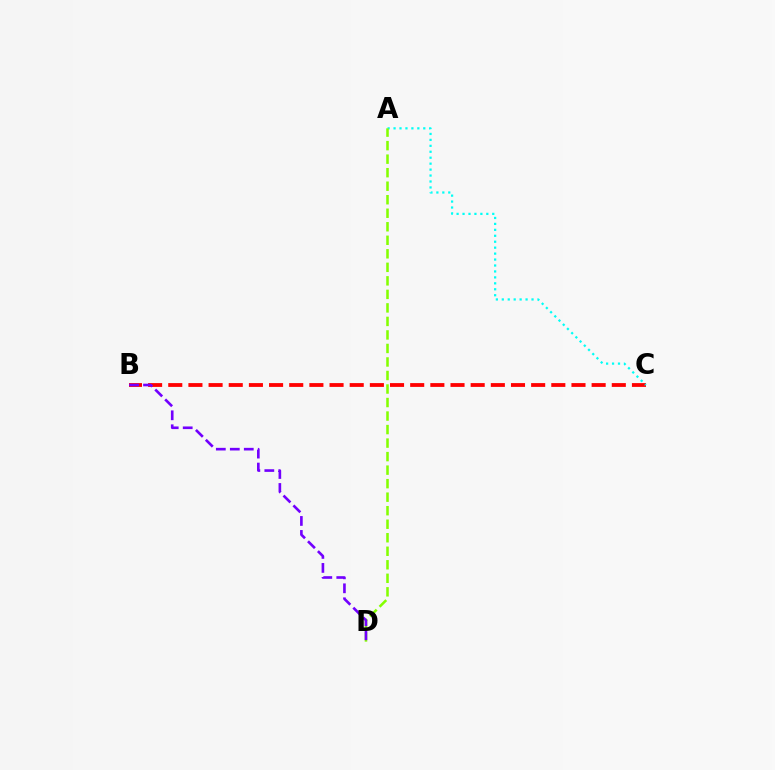{('B', 'C'): [{'color': '#ff0000', 'line_style': 'dashed', 'thickness': 2.74}], ('A', 'C'): [{'color': '#00fff6', 'line_style': 'dotted', 'thickness': 1.61}], ('A', 'D'): [{'color': '#84ff00', 'line_style': 'dashed', 'thickness': 1.84}], ('B', 'D'): [{'color': '#7200ff', 'line_style': 'dashed', 'thickness': 1.9}]}